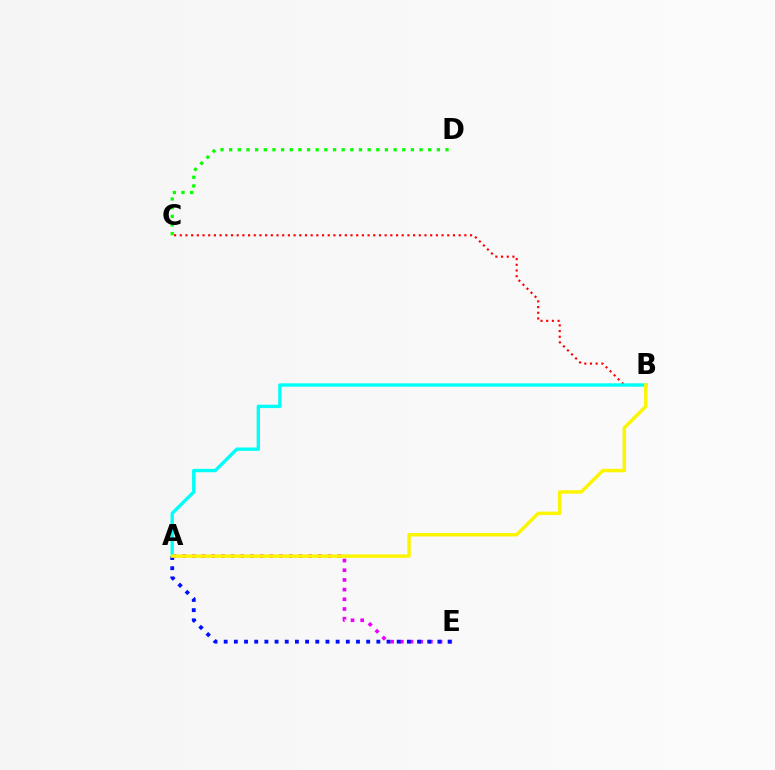{('B', 'C'): [{'color': '#ff0000', 'line_style': 'dotted', 'thickness': 1.55}], ('A', 'E'): [{'color': '#ee00ff', 'line_style': 'dotted', 'thickness': 2.63}, {'color': '#0010ff', 'line_style': 'dotted', 'thickness': 2.77}], ('C', 'D'): [{'color': '#08ff00', 'line_style': 'dotted', 'thickness': 2.35}], ('A', 'B'): [{'color': '#00fff6', 'line_style': 'solid', 'thickness': 2.43}, {'color': '#fcf500', 'line_style': 'solid', 'thickness': 2.48}]}